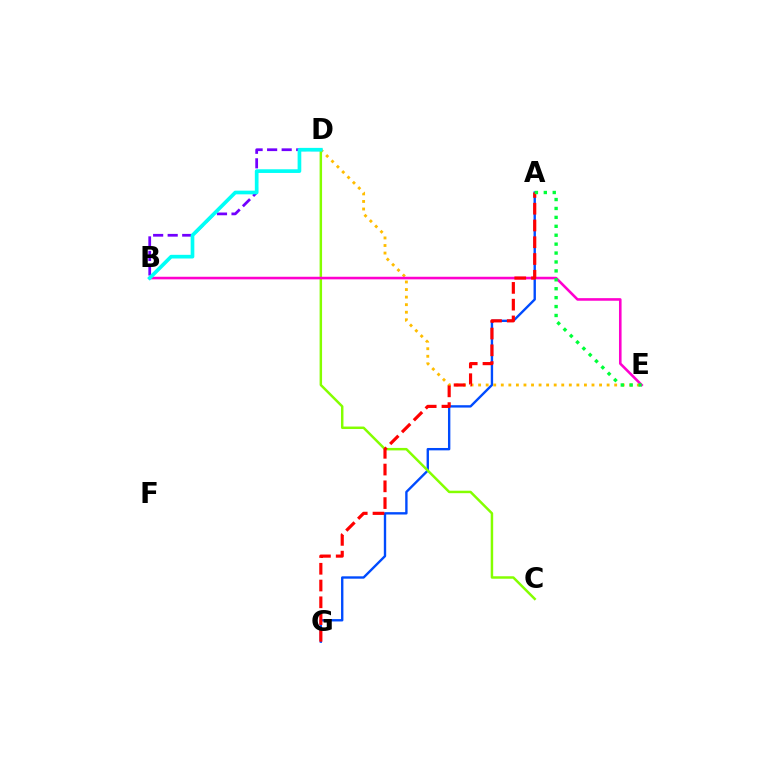{('A', 'G'): [{'color': '#004bff', 'line_style': 'solid', 'thickness': 1.71}, {'color': '#ff0000', 'line_style': 'dashed', 'thickness': 2.28}], ('B', 'D'): [{'color': '#7200ff', 'line_style': 'dashed', 'thickness': 1.98}, {'color': '#00fff6', 'line_style': 'solid', 'thickness': 2.65}], ('D', 'E'): [{'color': '#ffbd00', 'line_style': 'dotted', 'thickness': 2.05}], ('C', 'D'): [{'color': '#84ff00', 'line_style': 'solid', 'thickness': 1.78}], ('B', 'E'): [{'color': '#ff00cf', 'line_style': 'solid', 'thickness': 1.86}], ('A', 'E'): [{'color': '#00ff39', 'line_style': 'dotted', 'thickness': 2.42}]}